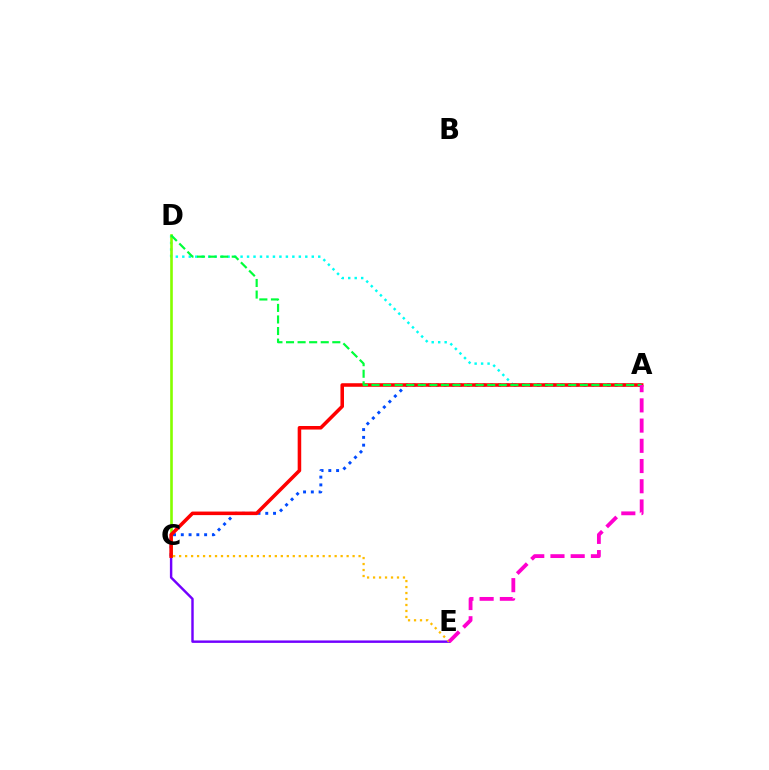{('A', 'D'): [{'color': '#00fff6', 'line_style': 'dotted', 'thickness': 1.76}, {'color': '#00ff39', 'line_style': 'dashed', 'thickness': 1.57}], ('A', 'C'): [{'color': '#004bff', 'line_style': 'dotted', 'thickness': 2.11}, {'color': '#ff0000', 'line_style': 'solid', 'thickness': 2.55}], ('C', 'E'): [{'color': '#7200ff', 'line_style': 'solid', 'thickness': 1.75}, {'color': '#ffbd00', 'line_style': 'dotted', 'thickness': 1.63}], ('C', 'D'): [{'color': '#84ff00', 'line_style': 'solid', 'thickness': 1.9}], ('A', 'E'): [{'color': '#ff00cf', 'line_style': 'dashed', 'thickness': 2.75}]}